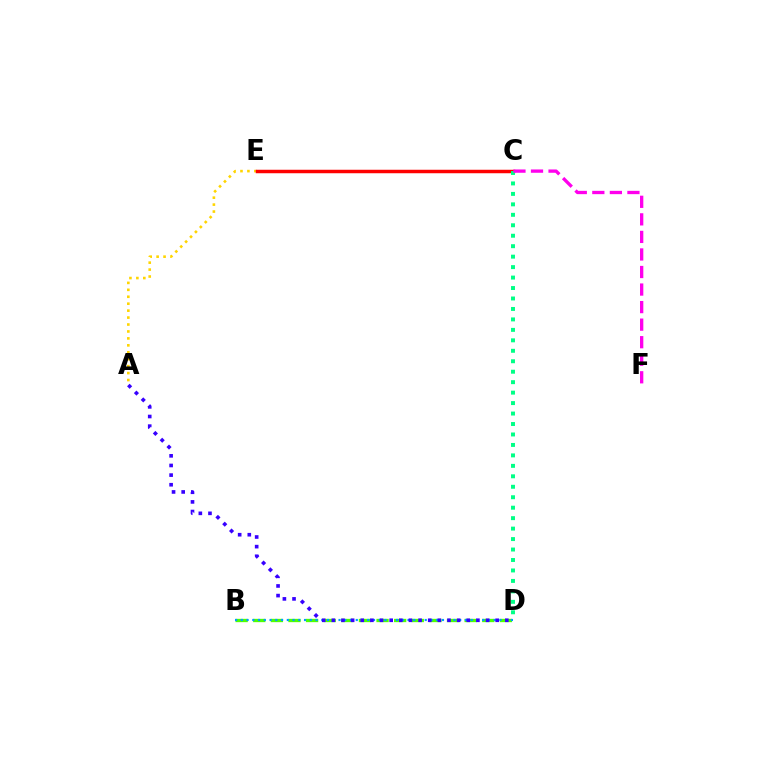{('B', 'D'): [{'color': '#4fff00', 'line_style': 'dashed', 'thickness': 2.39}, {'color': '#009eff', 'line_style': 'dotted', 'thickness': 1.56}], ('A', 'E'): [{'color': '#ffd500', 'line_style': 'dotted', 'thickness': 1.89}], ('C', 'E'): [{'color': '#ff0000', 'line_style': 'solid', 'thickness': 2.51}], ('C', 'D'): [{'color': '#00ff86', 'line_style': 'dotted', 'thickness': 2.84}], ('A', 'D'): [{'color': '#3700ff', 'line_style': 'dotted', 'thickness': 2.62}], ('C', 'F'): [{'color': '#ff00ed', 'line_style': 'dashed', 'thickness': 2.38}]}